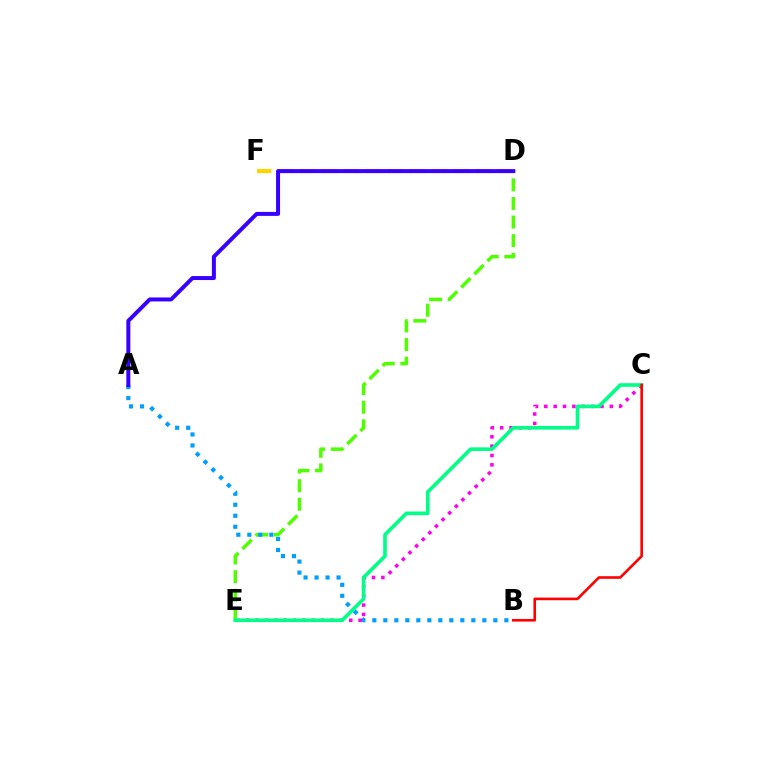{('D', 'E'): [{'color': '#4fff00', 'line_style': 'dashed', 'thickness': 2.52}], ('D', 'F'): [{'color': '#ffd500', 'line_style': 'dashed', 'thickness': 2.98}], ('A', 'B'): [{'color': '#009eff', 'line_style': 'dotted', 'thickness': 2.99}], ('C', 'E'): [{'color': '#ff00ed', 'line_style': 'dotted', 'thickness': 2.54}, {'color': '#00ff86', 'line_style': 'solid', 'thickness': 2.6}], ('A', 'D'): [{'color': '#3700ff', 'line_style': 'solid', 'thickness': 2.87}], ('B', 'C'): [{'color': '#ff0000', 'line_style': 'solid', 'thickness': 1.88}]}